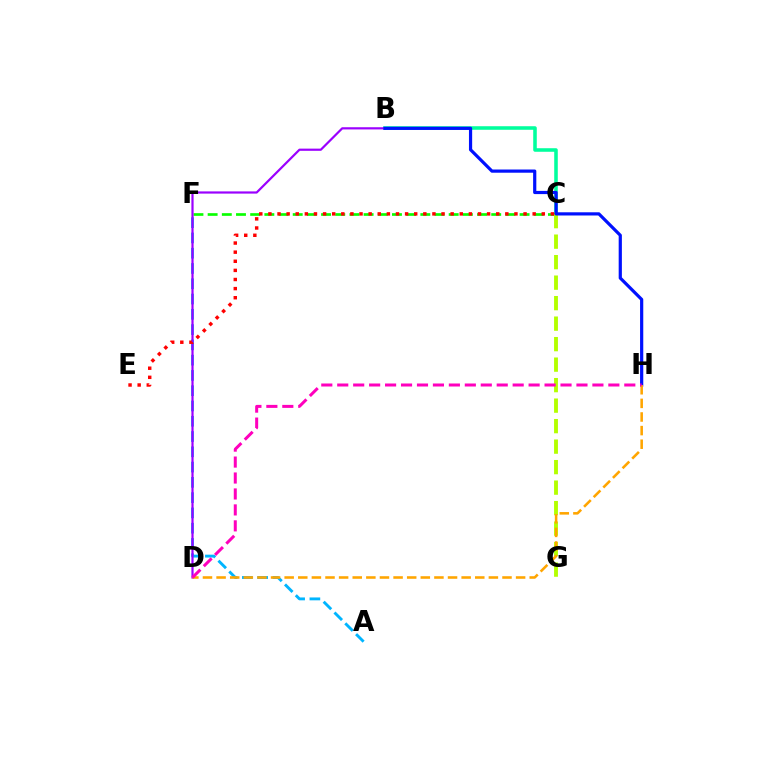{('B', 'C'): [{'color': '#00ff9d', 'line_style': 'solid', 'thickness': 2.56}], ('C', 'F'): [{'color': '#08ff00', 'line_style': 'dashed', 'thickness': 1.93}], ('A', 'F'): [{'color': '#00b5ff', 'line_style': 'dashed', 'thickness': 2.08}], ('C', 'G'): [{'color': '#b3ff00', 'line_style': 'dashed', 'thickness': 2.78}], ('B', 'D'): [{'color': '#9b00ff', 'line_style': 'solid', 'thickness': 1.58}], ('B', 'H'): [{'color': '#0010ff', 'line_style': 'solid', 'thickness': 2.3}], ('C', 'E'): [{'color': '#ff0000', 'line_style': 'dotted', 'thickness': 2.48}], ('D', 'H'): [{'color': '#ffa500', 'line_style': 'dashed', 'thickness': 1.85}, {'color': '#ff00bd', 'line_style': 'dashed', 'thickness': 2.17}]}